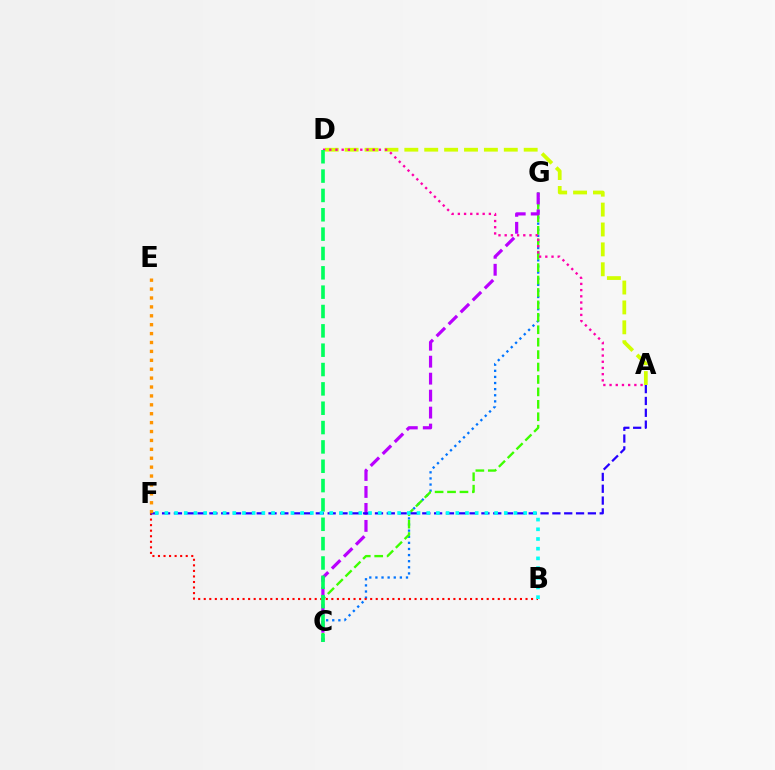{('C', 'G'): [{'color': '#0074ff', 'line_style': 'dotted', 'thickness': 1.66}, {'color': '#3dff00', 'line_style': 'dashed', 'thickness': 1.69}, {'color': '#b900ff', 'line_style': 'dashed', 'thickness': 2.31}], ('B', 'F'): [{'color': '#ff0000', 'line_style': 'dotted', 'thickness': 1.51}, {'color': '#00fff6', 'line_style': 'dotted', 'thickness': 2.63}], ('A', 'D'): [{'color': '#d1ff00', 'line_style': 'dashed', 'thickness': 2.7}, {'color': '#ff00ac', 'line_style': 'dotted', 'thickness': 1.68}], ('A', 'F'): [{'color': '#2500ff', 'line_style': 'dashed', 'thickness': 1.61}], ('C', 'D'): [{'color': '#00ff5c', 'line_style': 'dashed', 'thickness': 2.63}], ('E', 'F'): [{'color': '#ff9400', 'line_style': 'dotted', 'thickness': 2.42}]}